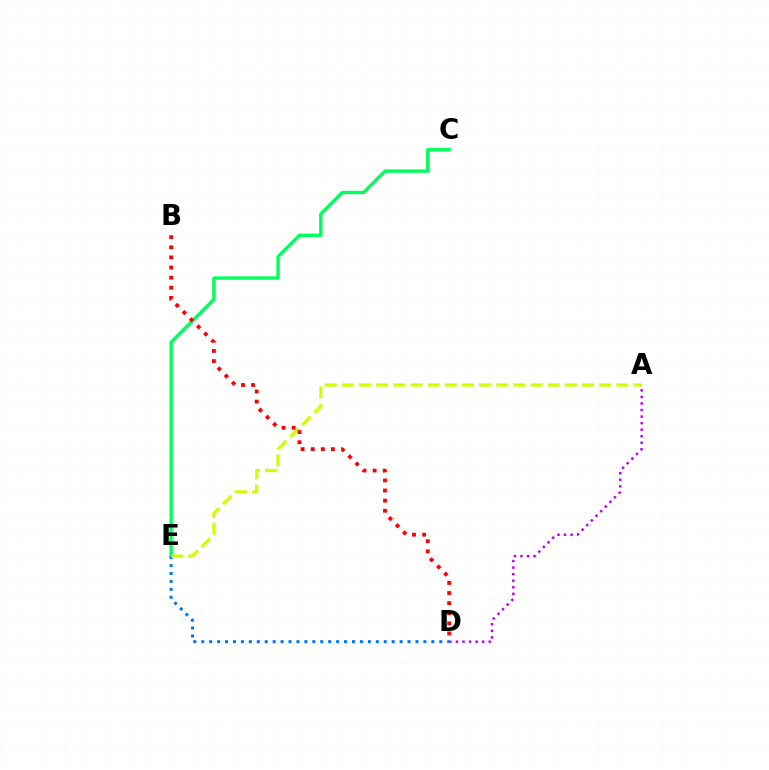{('C', 'E'): [{'color': '#00ff5c', 'line_style': 'solid', 'thickness': 2.43}], ('D', 'E'): [{'color': '#0074ff', 'line_style': 'dotted', 'thickness': 2.16}], ('A', 'E'): [{'color': '#d1ff00', 'line_style': 'dashed', 'thickness': 2.33}], ('A', 'D'): [{'color': '#b900ff', 'line_style': 'dotted', 'thickness': 1.78}], ('B', 'D'): [{'color': '#ff0000', 'line_style': 'dotted', 'thickness': 2.75}]}